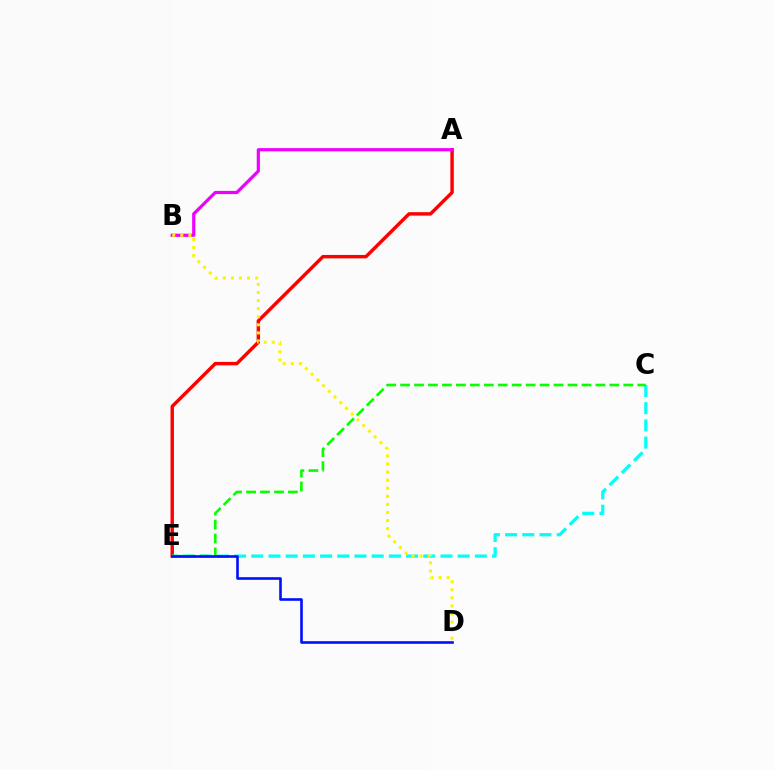{('A', 'E'): [{'color': '#ff0000', 'line_style': 'solid', 'thickness': 2.47}], ('A', 'B'): [{'color': '#ee00ff', 'line_style': 'solid', 'thickness': 2.3}], ('C', 'E'): [{'color': '#00fff6', 'line_style': 'dashed', 'thickness': 2.34}, {'color': '#08ff00', 'line_style': 'dashed', 'thickness': 1.9}], ('D', 'E'): [{'color': '#0010ff', 'line_style': 'solid', 'thickness': 1.88}], ('B', 'D'): [{'color': '#fcf500', 'line_style': 'dotted', 'thickness': 2.19}]}